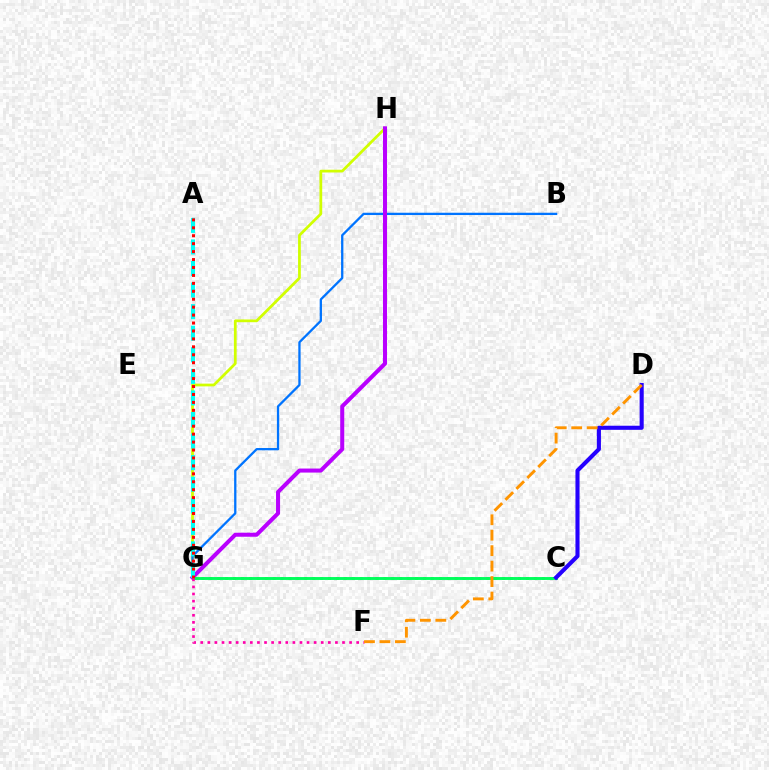{('G', 'H'): [{'color': '#d1ff00', 'line_style': 'solid', 'thickness': 1.98}, {'color': '#b900ff', 'line_style': 'solid', 'thickness': 2.9}], ('C', 'G'): [{'color': '#3dff00', 'line_style': 'dotted', 'thickness': 2.15}, {'color': '#00ff5c', 'line_style': 'solid', 'thickness': 2.09}], ('B', 'G'): [{'color': '#0074ff', 'line_style': 'solid', 'thickness': 1.65}], ('A', 'G'): [{'color': '#00fff6', 'line_style': 'dashed', 'thickness': 2.93}, {'color': '#ff0000', 'line_style': 'dotted', 'thickness': 2.16}], ('F', 'G'): [{'color': '#ff00ac', 'line_style': 'dotted', 'thickness': 1.93}], ('C', 'D'): [{'color': '#2500ff', 'line_style': 'solid', 'thickness': 2.95}], ('D', 'F'): [{'color': '#ff9400', 'line_style': 'dashed', 'thickness': 2.1}]}